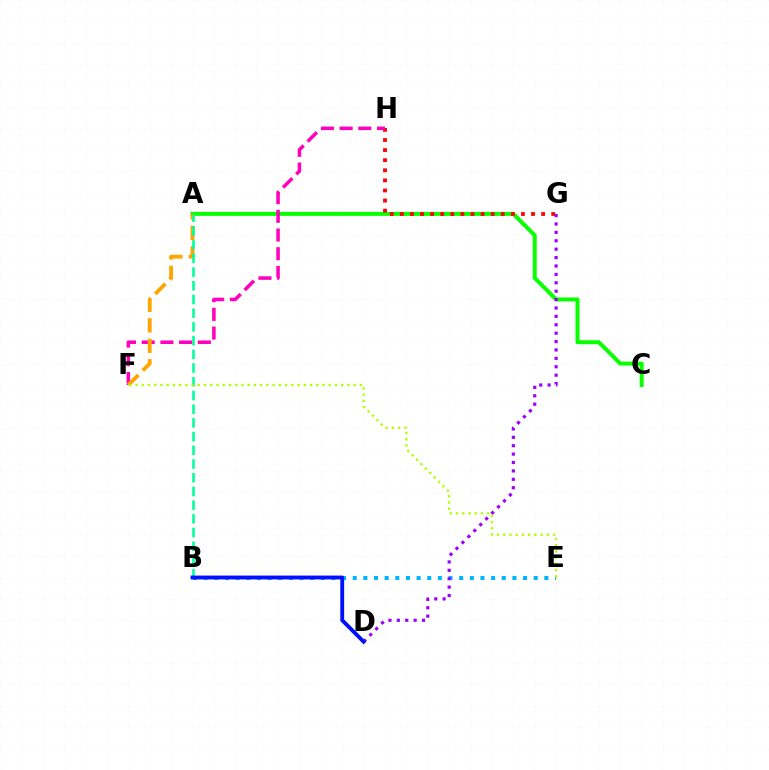{('A', 'C'): [{'color': '#08ff00', 'line_style': 'solid', 'thickness': 2.85}], ('G', 'H'): [{'color': '#ff0000', 'line_style': 'dotted', 'thickness': 2.74}], ('B', 'E'): [{'color': '#00b5ff', 'line_style': 'dotted', 'thickness': 2.89}], ('F', 'H'): [{'color': '#ff00bd', 'line_style': 'dashed', 'thickness': 2.54}], ('D', 'G'): [{'color': '#9b00ff', 'line_style': 'dotted', 'thickness': 2.28}], ('A', 'F'): [{'color': '#ffa500', 'line_style': 'dashed', 'thickness': 2.78}], ('A', 'B'): [{'color': '#00ff9d', 'line_style': 'dashed', 'thickness': 1.86}], ('E', 'F'): [{'color': '#b3ff00', 'line_style': 'dotted', 'thickness': 1.69}], ('B', 'D'): [{'color': '#0010ff', 'line_style': 'solid', 'thickness': 2.78}]}